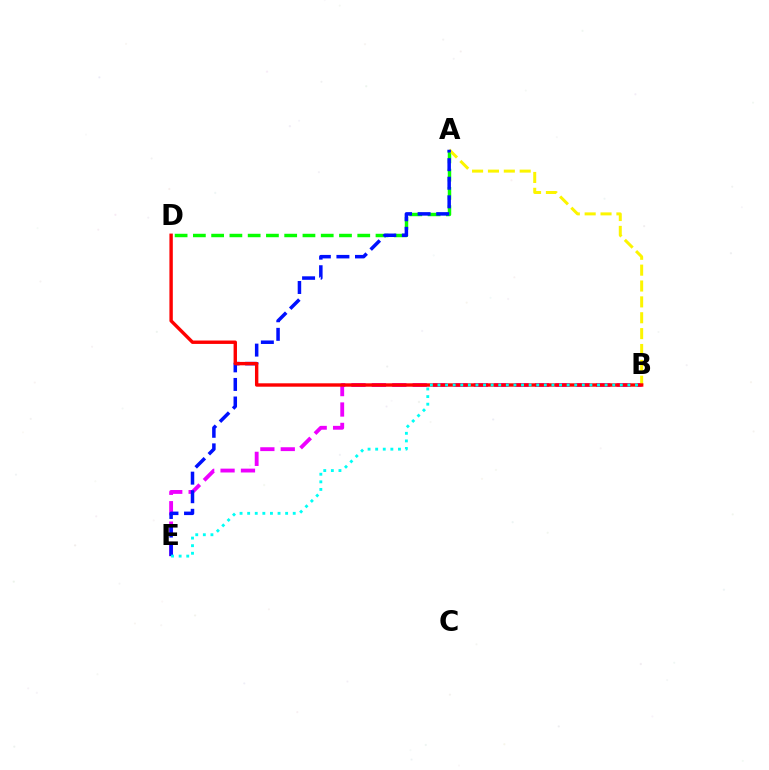{('B', 'E'): [{'color': '#ee00ff', 'line_style': 'dashed', 'thickness': 2.77}, {'color': '#00fff6', 'line_style': 'dotted', 'thickness': 2.06}], ('A', 'D'): [{'color': '#08ff00', 'line_style': 'dashed', 'thickness': 2.48}], ('A', 'B'): [{'color': '#fcf500', 'line_style': 'dashed', 'thickness': 2.16}], ('A', 'E'): [{'color': '#0010ff', 'line_style': 'dashed', 'thickness': 2.52}], ('B', 'D'): [{'color': '#ff0000', 'line_style': 'solid', 'thickness': 2.45}]}